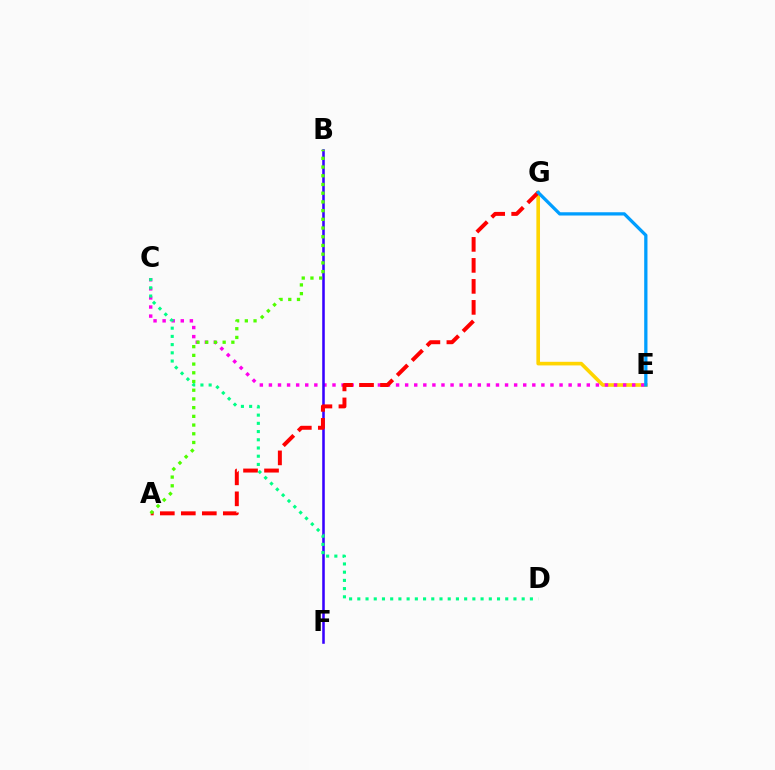{('E', 'G'): [{'color': '#ffd500', 'line_style': 'solid', 'thickness': 2.61}, {'color': '#009eff', 'line_style': 'solid', 'thickness': 2.35}], ('C', 'E'): [{'color': '#ff00ed', 'line_style': 'dotted', 'thickness': 2.47}], ('B', 'F'): [{'color': '#3700ff', 'line_style': 'solid', 'thickness': 1.84}], ('A', 'G'): [{'color': '#ff0000', 'line_style': 'dashed', 'thickness': 2.85}], ('A', 'B'): [{'color': '#4fff00', 'line_style': 'dotted', 'thickness': 2.37}], ('C', 'D'): [{'color': '#00ff86', 'line_style': 'dotted', 'thickness': 2.23}]}